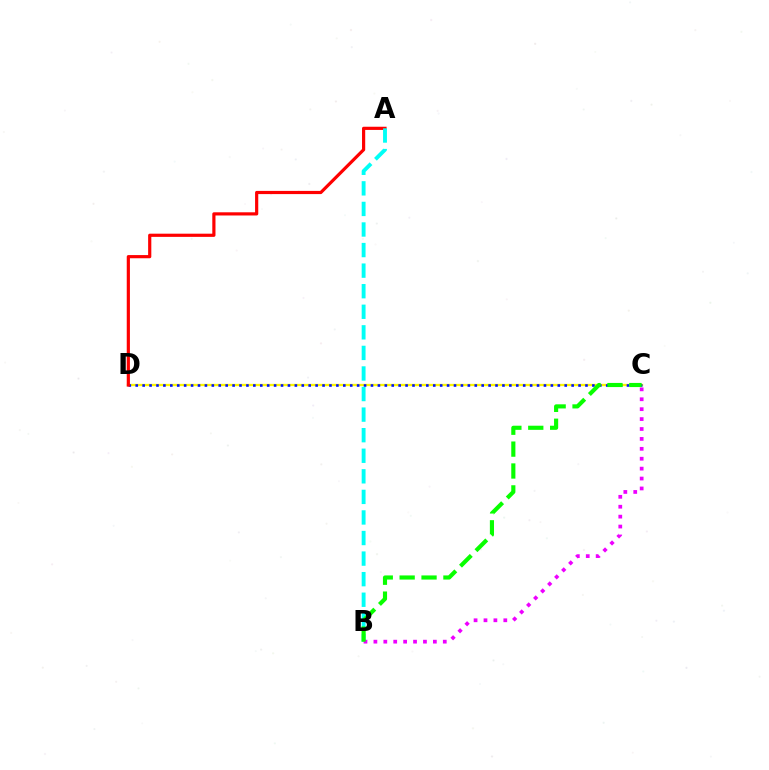{('C', 'D'): [{'color': '#fcf500', 'line_style': 'solid', 'thickness': 1.66}, {'color': '#0010ff', 'line_style': 'dotted', 'thickness': 1.88}], ('A', 'D'): [{'color': '#ff0000', 'line_style': 'solid', 'thickness': 2.29}], ('A', 'B'): [{'color': '#00fff6', 'line_style': 'dashed', 'thickness': 2.79}], ('B', 'C'): [{'color': '#ee00ff', 'line_style': 'dotted', 'thickness': 2.69}, {'color': '#08ff00', 'line_style': 'dashed', 'thickness': 2.97}]}